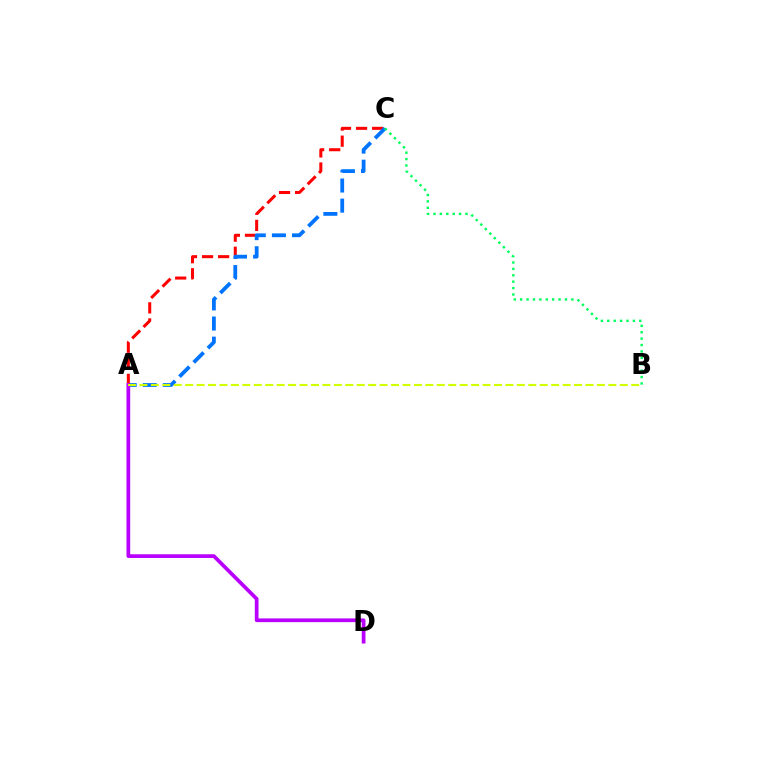{('A', 'C'): [{'color': '#ff0000', 'line_style': 'dashed', 'thickness': 2.18}, {'color': '#0074ff', 'line_style': 'dashed', 'thickness': 2.73}], ('A', 'D'): [{'color': '#b900ff', 'line_style': 'solid', 'thickness': 2.68}], ('A', 'B'): [{'color': '#d1ff00', 'line_style': 'dashed', 'thickness': 1.55}], ('B', 'C'): [{'color': '#00ff5c', 'line_style': 'dotted', 'thickness': 1.74}]}